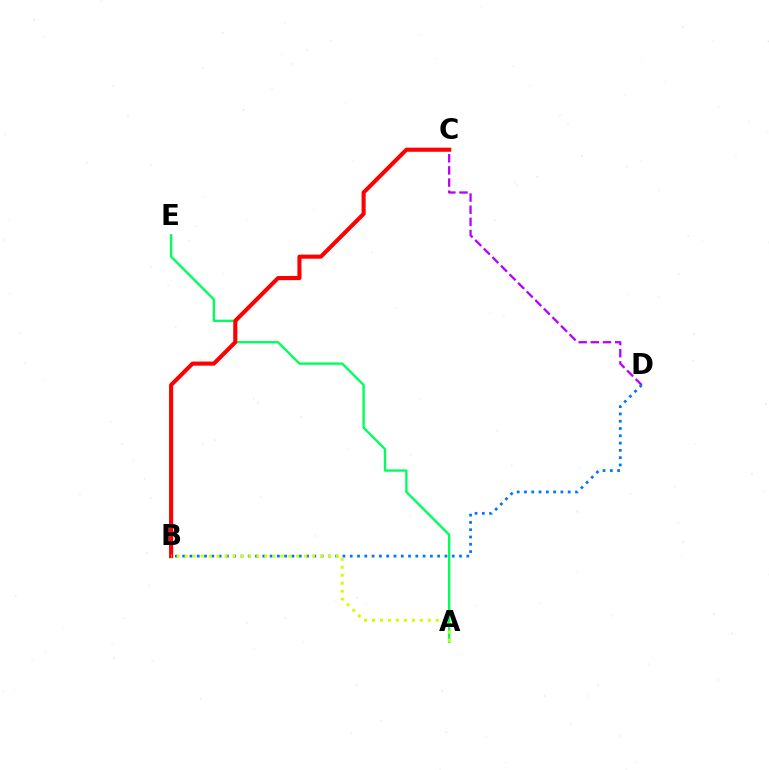{('A', 'E'): [{'color': '#00ff5c', 'line_style': 'solid', 'thickness': 1.7}], ('C', 'D'): [{'color': '#b900ff', 'line_style': 'dashed', 'thickness': 1.65}], ('B', 'C'): [{'color': '#ff0000', 'line_style': 'solid', 'thickness': 2.95}], ('B', 'D'): [{'color': '#0074ff', 'line_style': 'dotted', 'thickness': 1.98}], ('A', 'B'): [{'color': '#d1ff00', 'line_style': 'dotted', 'thickness': 2.16}]}